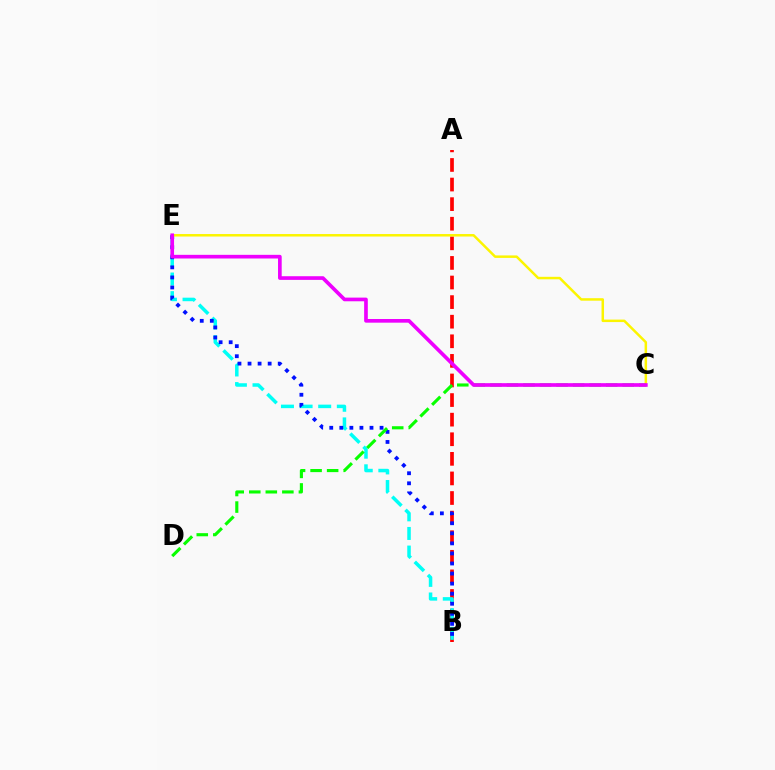{('A', 'B'): [{'color': '#ff0000', 'line_style': 'dashed', 'thickness': 2.66}], ('B', 'E'): [{'color': '#00fff6', 'line_style': 'dashed', 'thickness': 2.53}, {'color': '#0010ff', 'line_style': 'dotted', 'thickness': 2.73}], ('C', 'E'): [{'color': '#fcf500', 'line_style': 'solid', 'thickness': 1.79}, {'color': '#ee00ff', 'line_style': 'solid', 'thickness': 2.64}], ('C', 'D'): [{'color': '#08ff00', 'line_style': 'dashed', 'thickness': 2.25}]}